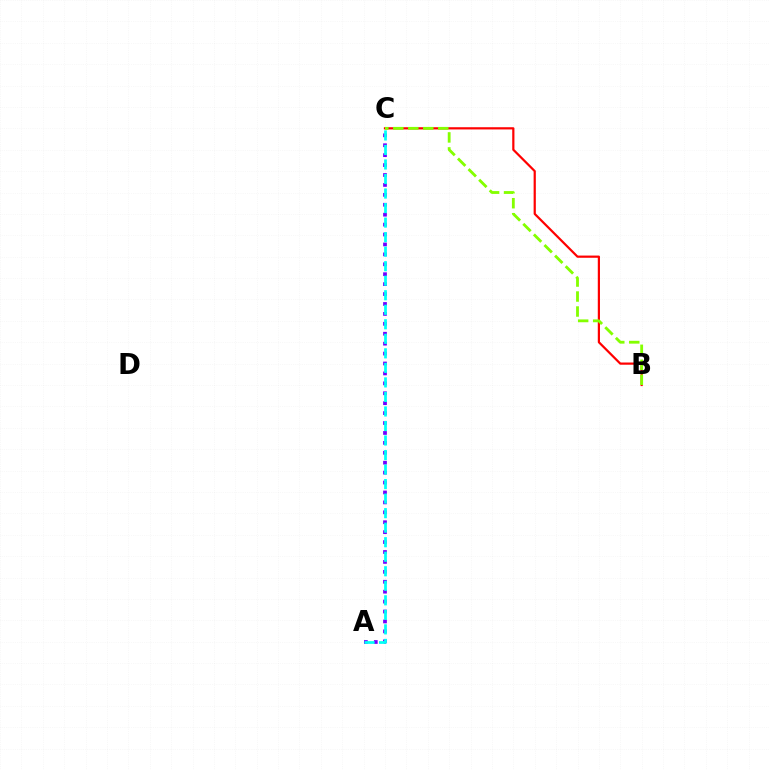{('A', 'C'): [{'color': '#7200ff', 'line_style': 'dotted', 'thickness': 2.7}, {'color': '#00fff6', 'line_style': 'dashed', 'thickness': 1.97}], ('B', 'C'): [{'color': '#ff0000', 'line_style': 'solid', 'thickness': 1.59}, {'color': '#84ff00', 'line_style': 'dashed', 'thickness': 2.04}]}